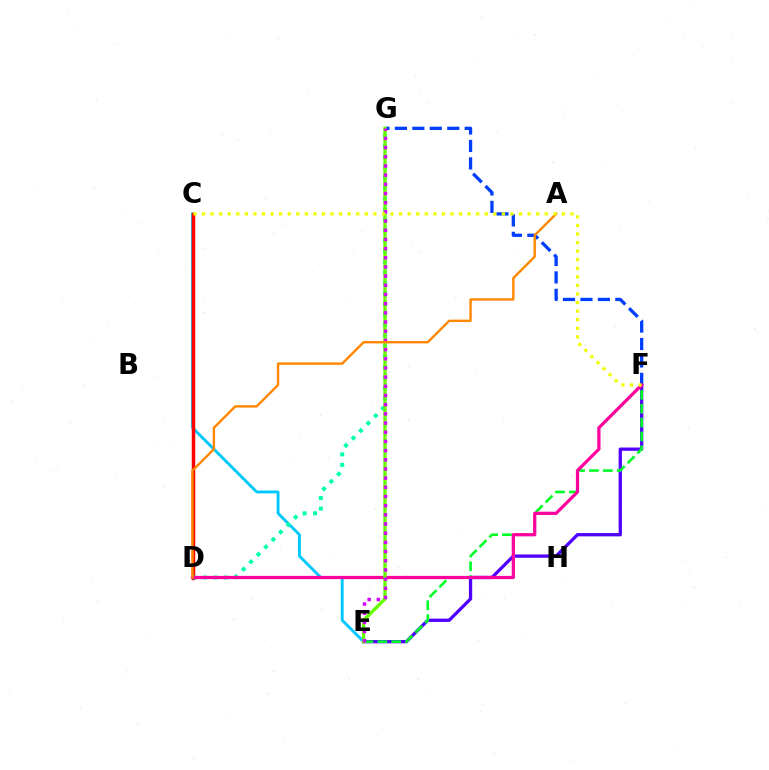{('C', 'E'): [{'color': '#00c7ff', 'line_style': 'solid', 'thickness': 2.07}], ('E', 'F'): [{'color': '#4f00ff', 'line_style': 'solid', 'thickness': 2.37}, {'color': '#00ff27', 'line_style': 'dashed', 'thickness': 1.88}], ('C', 'D'): [{'color': '#ff0000', 'line_style': 'solid', 'thickness': 2.52}], ('F', 'G'): [{'color': '#003fff', 'line_style': 'dashed', 'thickness': 2.37}], ('D', 'G'): [{'color': '#00ffaf', 'line_style': 'dotted', 'thickness': 2.86}], ('D', 'F'): [{'color': '#ff00a0', 'line_style': 'solid', 'thickness': 2.32}], ('E', 'G'): [{'color': '#66ff00', 'line_style': 'solid', 'thickness': 2.42}, {'color': '#d600ff', 'line_style': 'dotted', 'thickness': 2.49}], ('A', 'D'): [{'color': '#ff8800', 'line_style': 'solid', 'thickness': 1.73}], ('C', 'F'): [{'color': '#eeff00', 'line_style': 'dotted', 'thickness': 2.33}]}